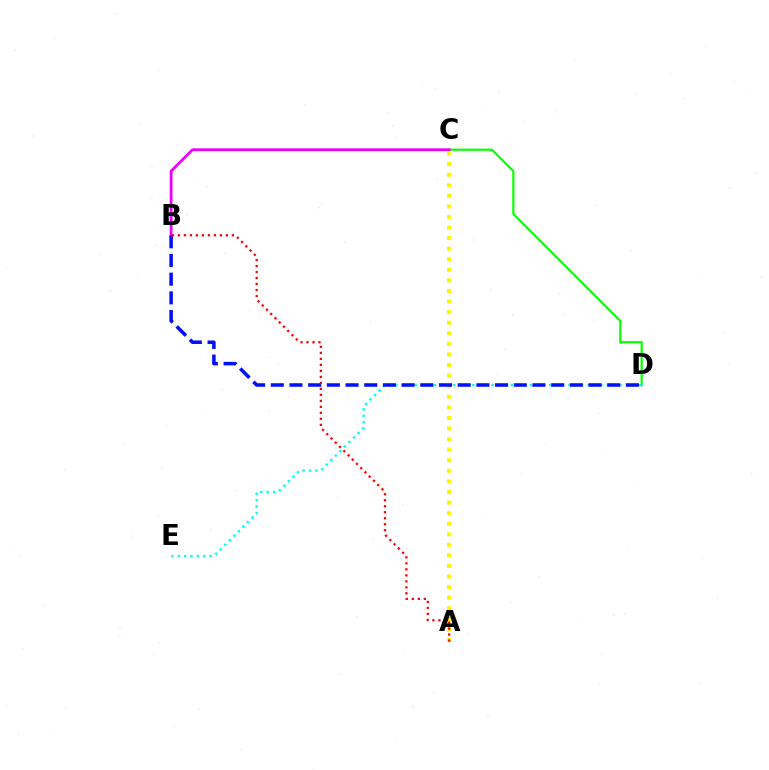{('C', 'D'): [{'color': '#08ff00', 'line_style': 'solid', 'thickness': 1.58}], ('B', 'C'): [{'color': '#ee00ff', 'line_style': 'solid', 'thickness': 2.01}], ('D', 'E'): [{'color': '#00fff6', 'line_style': 'dotted', 'thickness': 1.74}], ('A', 'C'): [{'color': '#fcf500', 'line_style': 'dotted', 'thickness': 2.87}], ('B', 'D'): [{'color': '#0010ff', 'line_style': 'dashed', 'thickness': 2.54}], ('A', 'B'): [{'color': '#ff0000', 'line_style': 'dotted', 'thickness': 1.63}]}